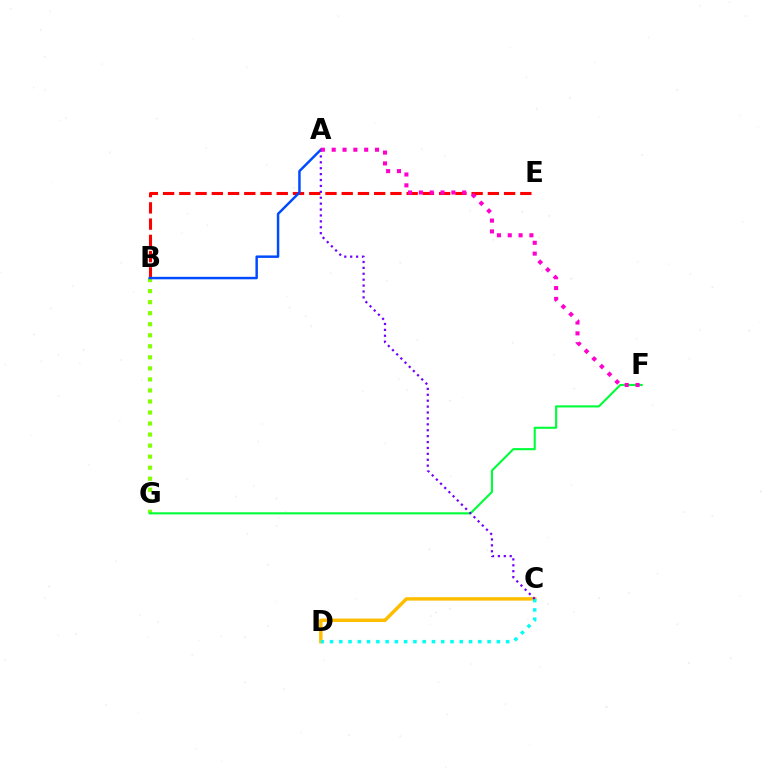{('C', 'D'): [{'color': '#ffbd00', 'line_style': 'solid', 'thickness': 2.48}, {'color': '#00fff6', 'line_style': 'dotted', 'thickness': 2.52}], ('B', 'G'): [{'color': '#84ff00', 'line_style': 'dotted', 'thickness': 3.0}], ('F', 'G'): [{'color': '#00ff39', 'line_style': 'solid', 'thickness': 1.52}], ('B', 'E'): [{'color': '#ff0000', 'line_style': 'dashed', 'thickness': 2.21}], ('A', 'C'): [{'color': '#7200ff', 'line_style': 'dotted', 'thickness': 1.6}], ('A', 'B'): [{'color': '#004bff', 'line_style': 'solid', 'thickness': 1.78}], ('A', 'F'): [{'color': '#ff00cf', 'line_style': 'dotted', 'thickness': 2.94}]}